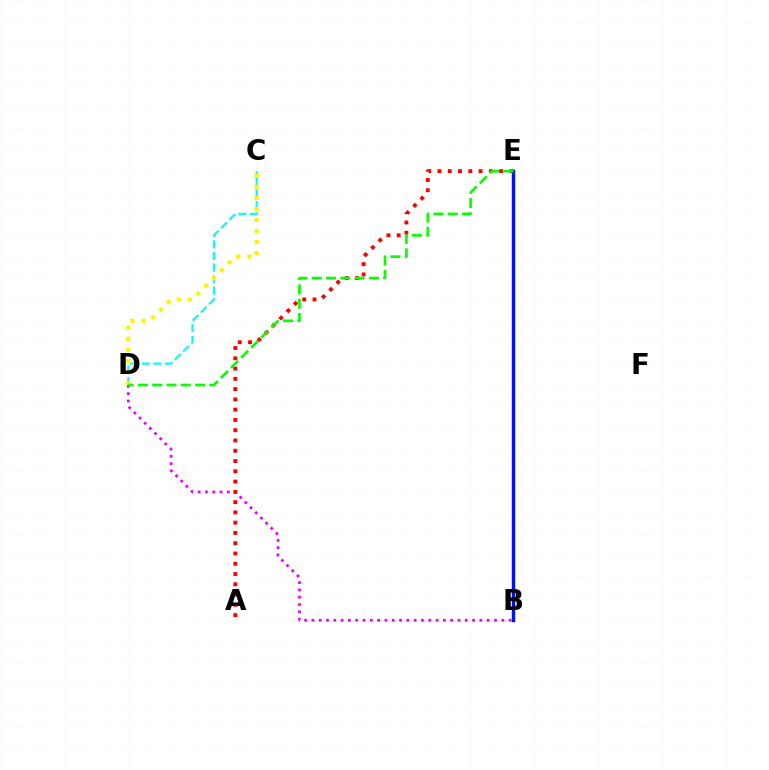{('B', 'D'): [{'color': '#ee00ff', 'line_style': 'dotted', 'thickness': 1.98}], ('C', 'D'): [{'color': '#00fff6', 'line_style': 'dashed', 'thickness': 1.58}, {'color': '#fcf500', 'line_style': 'dotted', 'thickness': 3.0}], ('A', 'E'): [{'color': '#ff0000', 'line_style': 'dotted', 'thickness': 2.79}], ('B', 'E'): [{'color': '#0010ff', 'line_style': 'solid', 'thickness': 2.43}], ('D', 'E'): [{'color': '#08ff00', 'line_style': 'dashed', 'thickness': 1.94}]}